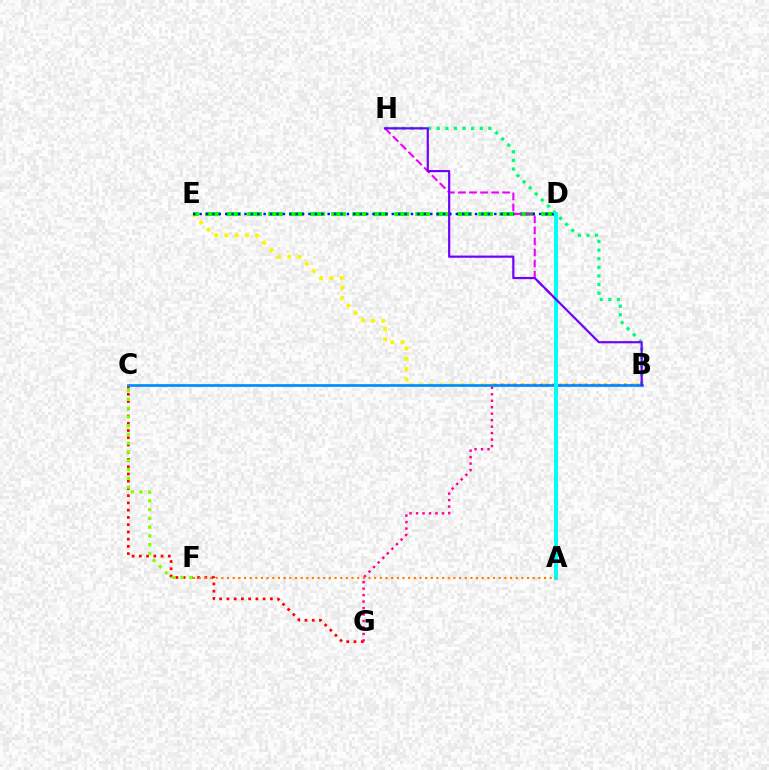{('B', 'E'): [{'color': '#fcf500', 'line_style': 'dotted', 'thickness': 2.78}], ('D', 'E'): [{'color': '#08ff00', 'line_style': 'dashed', 'thickness': 2.85}, {'color': '#0010ff', 'line_style': 'dotted', 'thickness': 1.74}], ('B', 'G'): [{'color': '#ff0094', 'line_style': 'dotted', 'thickness': 1.76}], ('B', 'H'): [{'color': '#00ff74', 'line_style': 'dotted', 'thickness': 2.34}, {'color': '#7200ff', 'line_style': 'solid', 'thickness': 1.57}], ('A', 'H'): [{'color': '#ee00ff', 'line_style': 'dashed', 'thickness': 1.5}], ('C', 'G'): [{'color': '#ff0000', 'line_style': 'dotted', 'thickness': 1.97}], ('C', 'F'): [{'color': '#84ff00', 'line_style': 'dotted', 'thickness': 2.38}], ('B', 'C'): [{'color': '#008cff', 'line_style': 'solid', 'thickness': 1.94}], ('A', 'D'): [{'color': '#00fff6', 'line_style': 'solid', 'thickness': 2.85}], ('A', 'F'): [{'color': '#ff7c00', 'line_style': 'dotted', 'thickness': 1.54}]}